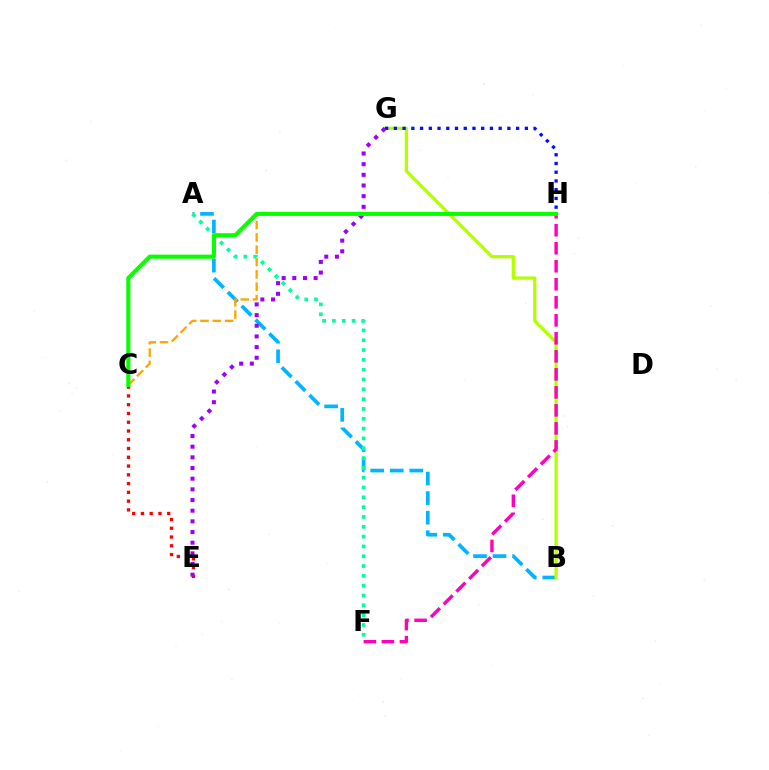{('A', 'B'): [{'color': '#00b5ff', 'line_style': 'dashed', 'thickness': 2.65}], ('B', 'G'): [{'color': '#b3ff00', 'line_style': 'solid', 'thickness': 2.36}], ('C', 'E'): [{'color': '#ff0000', 'line_style': 'dotted', 'thickness': 2.38}], ('G', 'H'): [{'color': '#0010ff', 'line_style': 'dotted', 'thickness': 2.37}], ('F', 'H'): [{'color': '#ff00bd', 'line_style': 'dashed', 'thickness': 2.45}], ('A', 'F'): [{'color': '#00ff9d', 'line_style': 'dotted', 'thickness': 2.67}], ('C', 'H'): [{'color': '#ffa500', 'line_style': 'dashed', 'thickness': 1.68}, {'color': '#08ff00', 'line_style': 'solid', 'thickness': 2.95}], ('E', 'G'): [{'color': '#9b00ff', 'line_style': 'dotted', 'thickness': 2.9}]}